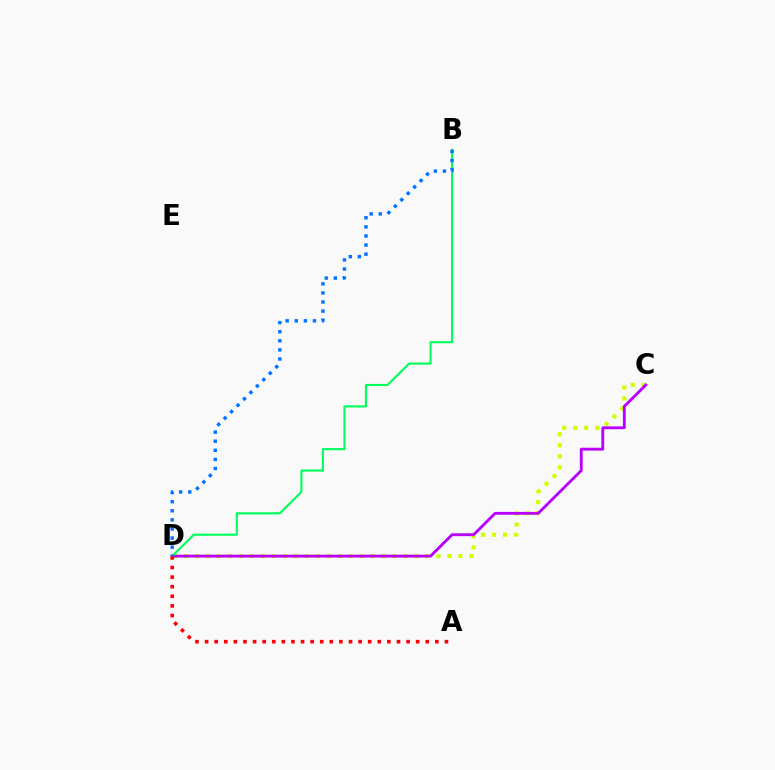{('C', 'D'): [{'color': '#d1ff00', 'line_style': 'dotted', 'thickness': 2.98}, {'color': '#b900ff', 'line_style': 'solid', 'thickness': 2.05}], ('B', 'D'): [{'color': '#00ff5c', 'line_style': 'solid', 'thickness': 1.53}, {'color': '#0074ff', 'line_style': 'dotted', 'thickness': 2.47}], ('A', 'D'): [{'color': '#ff0000', 'line_style': 'dotted', 'thickness': 2.61}]}